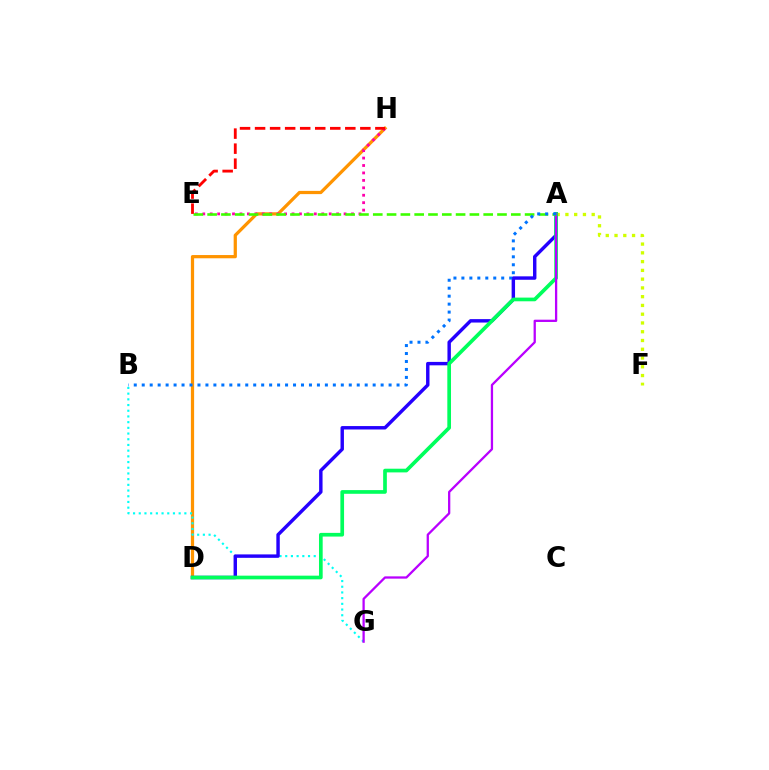{('D', 'H'): [{'color': '#ff9400', 'line_style': 'solid', 'thickness': 2.33}], ('B', 'G'): [{'color': '#00fff6', 'line_style': 'dotted', 'thickness': 1.55}], ('A', 'F'): [{'color': '#d1ff00', 'line_style': 'dotted', 'thickness': 2.38}], ('A', 'D'): [{'color': '#2500ff', 'line_style': 'solid', 'thickness': 2.47}, {'color': '#00ff5c', 'line_style': 'solid', 'thickness': 2.65}], ('E', 'H'): [{'color': '#ff00ac', 'line_style': 'dotted', 'thickness': 2.02}, {'color': '#ff0000', 'line_style': 'dashed', 'thickness': 2.04}], ('A', 'G'): [{'color': '#b900ff', 'line_style': 'solid', 'thickness': 1.64}], ('A', 'E'): [{'color': '#3dff00', 'line_style': 'dashed', 'thickness': 1.88}], ('A', 'B'): [{'color': '#0074ff', 'line_style': 'dotted', 'thickness': 2.16}]}